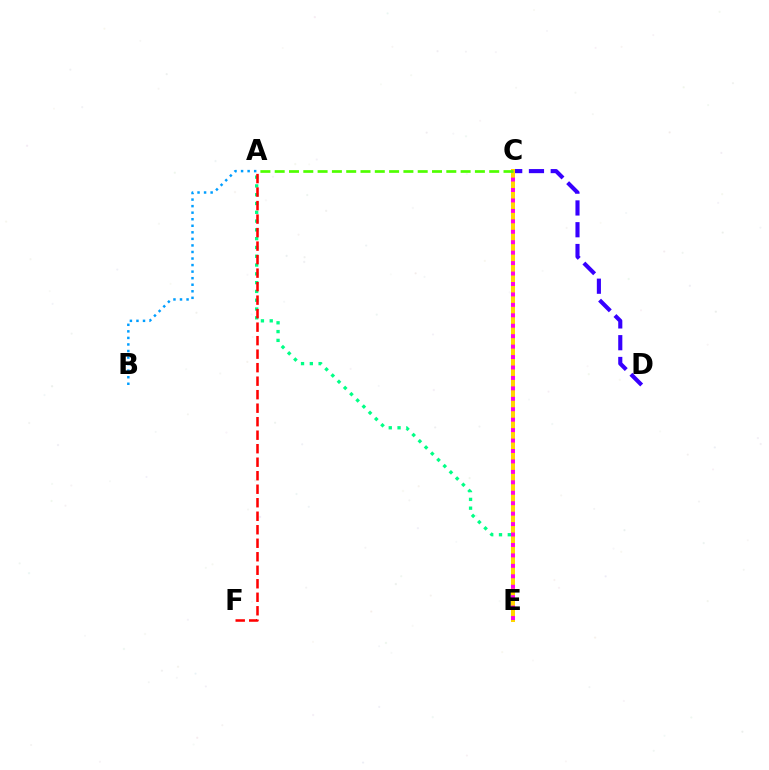{('C', 'D'): [{'color': '#3700ff', 'line_style': 'dashed', 'thickness': 2.96}], ('A', 'B'): [{'color': '#009eff', 'line_style': 'dotted', 'thickness': 1.78}], ('A', 'E'): [{'color': '#00ff86', 'line_style': 'dotted', 'thickness': 2.39}], ('C', 'E'): [{'color': '#ffd500', 'line_style': 'solid', 'thickness': 2.89}, {'color': '#ff00ed', 'line_style': 'dotted', 'thickness': 2.84}], ('A', 'F'): [{'color': '#ff0000', 'line_style': 'dashed', 'thickness': 1.83}], ('A', 'C'): [{'color': '#4fff00', 'line_style': 'dashed', 'thickness': 1.94}]}